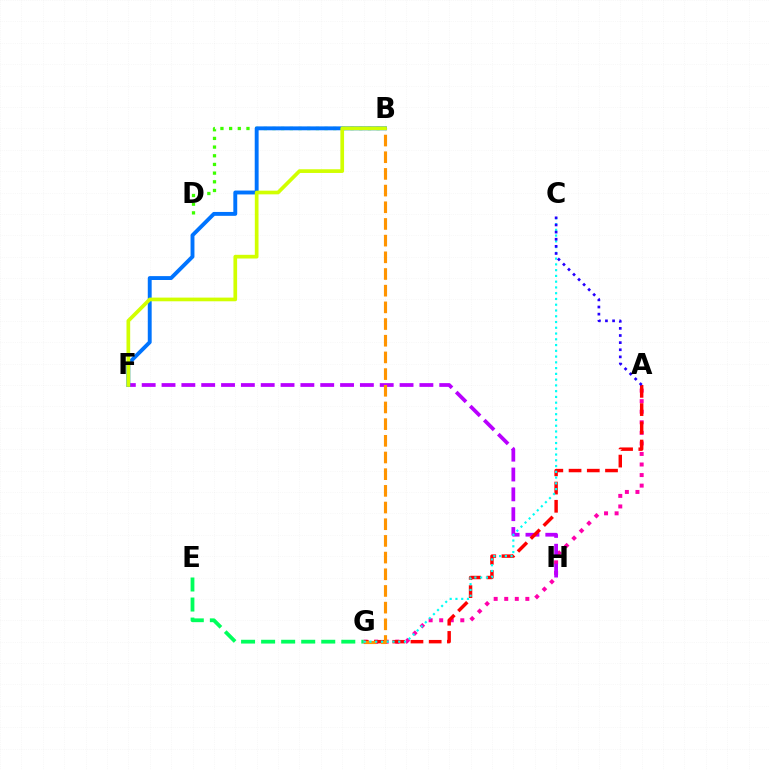{('A', 'G'): [{'color': '#ff00ac', 'line_style': 'dotted', 'thickness': 2.87}, {'color': '#ff0000', 'line_style': 'dashed', 'thickness': 2.48}], ('F', 'H'): [{'color': '#b900ff', 'line_style': 'dashed', 'thickness': 2.69}], ('B', 'D'): [{'color': '#3dff00', 'line_style': 'dotted', 'thickness': 2.36}], ('E', 'G'): [{'color': '#00ff5c', 'line_style': 'dashed', 'thickness': 2.72}], ('B', 'F'): [{'color': '#0074ff', 'line_style': 'solid', 'thickness': 2.8}, {'color': '#d1ff00', 'line_style': 'solid', 'thickness': 2.66}], ('B', 'G'): [{'color': '#ff9400', 'line_style': 'dashed', 'thickness': 2.27}], ('C', 'G'): [{'color': '#00fff6', 'line_style': 'dotted', 'thickness': 1.57}], ('A', 'C'): [{'color': '#2500ff', 'line_style': 'dotted', 'thickness': 1.94}]}